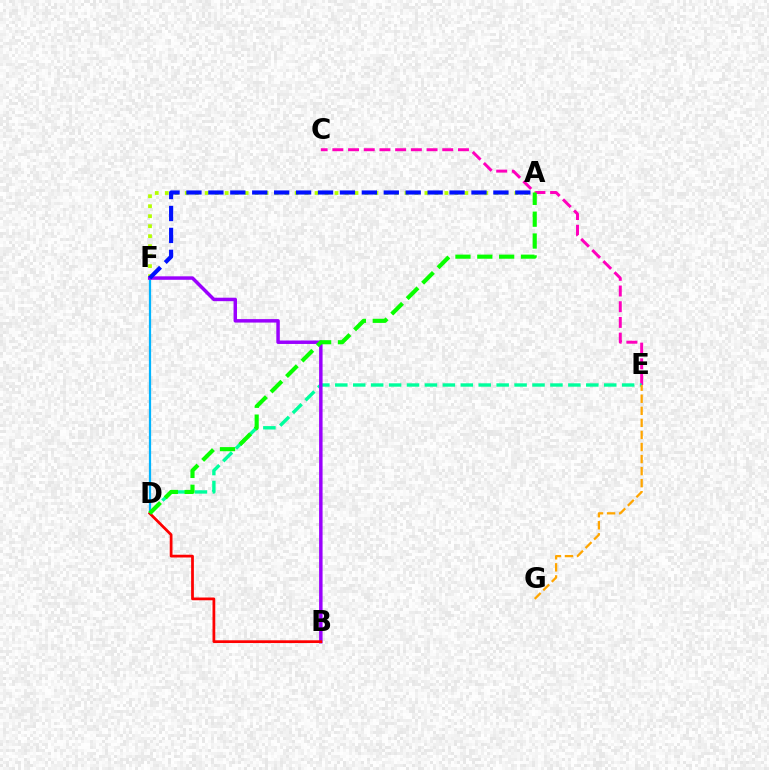{('C', 'E'): [{'color': '#ff00bd', 'line_style': 'dashed', 'thickness': 2.13}], ('A', 'F'): [{'color': '#b3ff00', 'line_style': 'dotted', 'thickness': 2.71}, {'color': '#0010ff', 'line_style': 'dashed', 'thickness': 2.98}], ('D', 'F'): [{'color': '#00b5ff', 'line_style': 'solid', 'thickness': 1.61}], ('D', 'E'): [{'color': '#00ff9d', 'line_style': 'dashed', 'thickness': 2.44}], ('E', 'G'): [{'color': '#ffa500', 'line_style': 'dashed', 'thickness': 1.64}], ('B', 'F'): [{'color': '#9b00ff', 'line_style': 'solid', 'thickness': 2.49}], ('B', 'D'): [{'color': '#ff0000', 'line_style': 'solid', 'thickness': 1.98}], ('A', 'D'): [{'color': '#08ff00', 'line_style': 'dashed', 'thickness': 2.97}]}